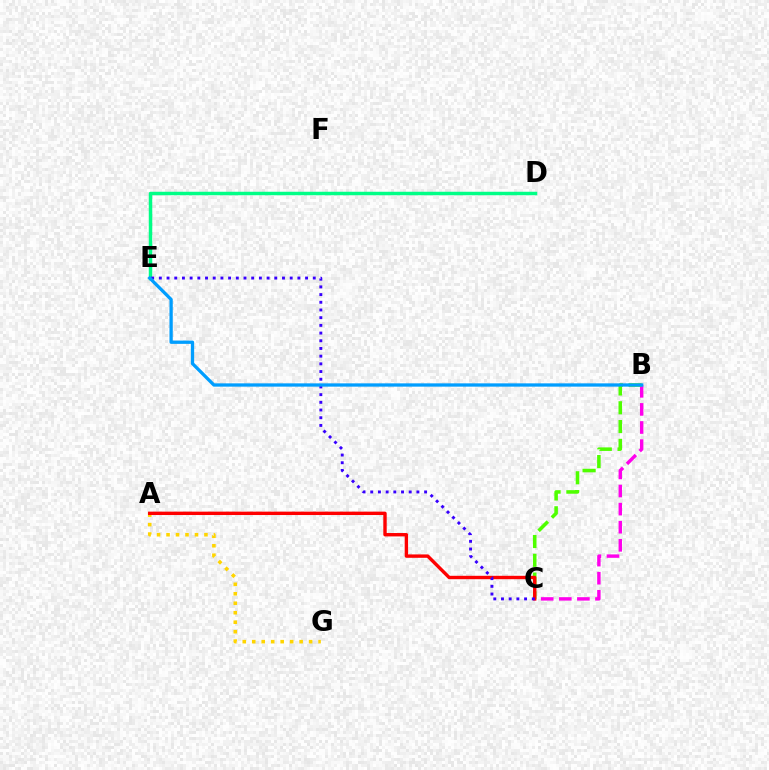{('B', 'C'): [{'color': '#ff00ed', 'line_style': 'dashed', 'thickness': 2.46}, {'color': '#4fff00', 'line_style': 'dashed', 'thickness': 2.55}], ('D', 'E'): [{'color': '#00ff86', 'line_style': 'solid', 'thickness': 2.5}], ('A', 'G'): [{'color': '#ffd500', 'line_style': 'dotted', 'thickness': 2.58}], ('A', 'C'): [{'color': '#ff0000', 'line_style': 'solid', 'thickness': 2.44}], ('C', 'E'): [{'color': '#3700ff', 'line_style': 'dotted', 'thickness': 2.09}], ('B', 'E'): [{'color': '#009eff', 'line_style': 'solid', 'thickness': 2.37}]}